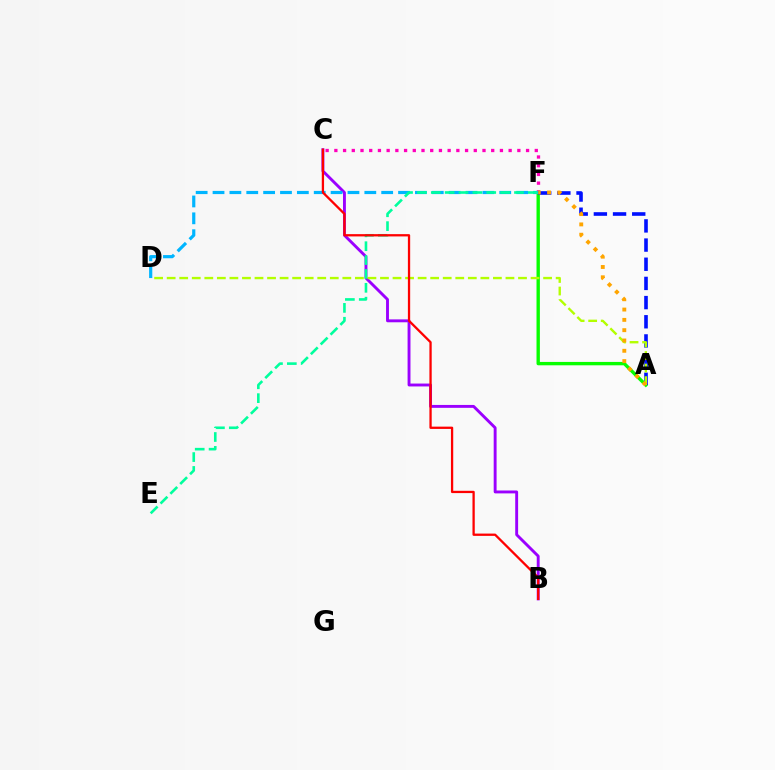{('B', 'C'): [{'color': '#9b00ff', 'line_style': 'solid', 'thickness': 2.08}, {'color': '#ff0000', 'line_style': 'solid', 'thickness': 1.65}], ('A', 'F'): [{'color': '#08ff00', 'line_style': 'solid', 'thickness': 2.43}, {'color': '#0010ff', 'line_style': 'dashed', 'thickness': 2.6}, {'color': '#ffa500', 'line_style': 'dotted', 'thickness': 2.8}], ('C', 'F'): [{'color': '#ff00bd', 'line_style': 'dotted', 'thickness': 2.37}], ('D', 'F'): [{'color': '#00b5ff', 'line_style': 'dashed', 'thickness': 2.29}], ('E', 'F'): [{'color': '#00ff9d', 'line_style': 'dashed', 'thickness': 1.88}], ('A', 'D'): [{'color': '#b3ff00', 'line_style': 'dashed', 'thickness': 1.7}]}